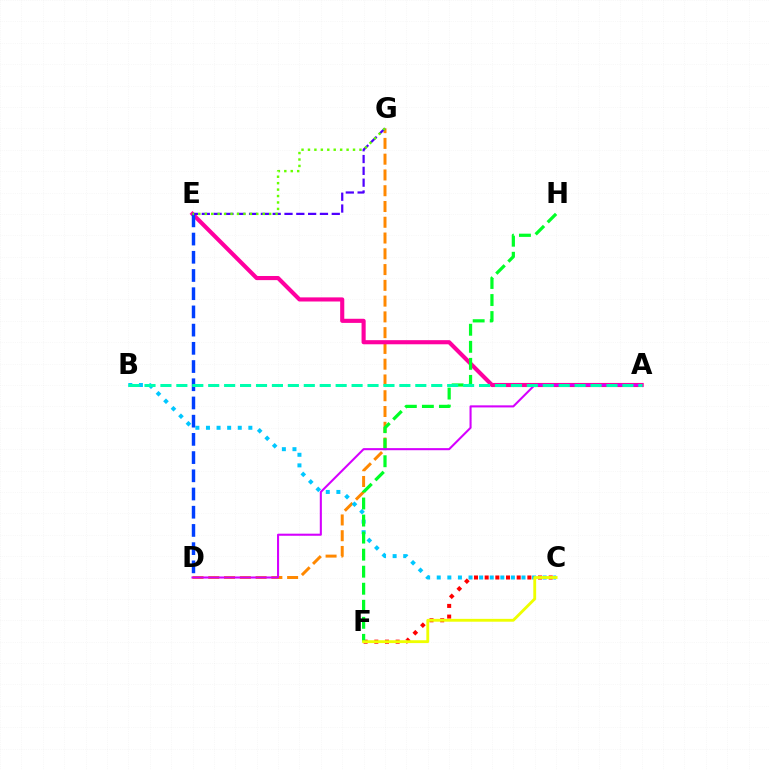{('C', 'F'): [{'color': '#ff0000', 'line_style': 'dotted', 'thickness': 2.9}, {'color': '#eeff00', 'line_style': 'solid', 'thickness': 2.05}], ('D', 'G'): [{'color': '#ff8800', 'line_style': 'dashed', 'thickness': 2.14}], ('A', 'E'): [{'color': '#ff00a0', 'line_style': 'solid', 'thickness': 2.97}], ('B', 'C'): [{'color': '#00c7ff', 'line_style': 'dotted', 'thickness': 2.88}], ('F', 'H'): [{'color': '#00ff27', 'line_style': 'dashed', 'thickness': 2.32}], ('A', 'D'): [{'color': '#d600ff', 'line_style': 'solid', 'thickness': 1.5}], ('D', 'E'): [{'color': '#003fff', 'line_style': 'dashed', 'thickness': 2.47}], ('E', 'G'): [{'color': '#4f00ff', 'line_style': 'dashed', 'thickness': 1.6}, {'color': '#66ff00', 'line_style': 'dotted', 'thickness': 1.75}], ('A', 'B'): [{'color': '#00ffaf', 'line_style': 'dashed', 'thickness': 2.16}]}